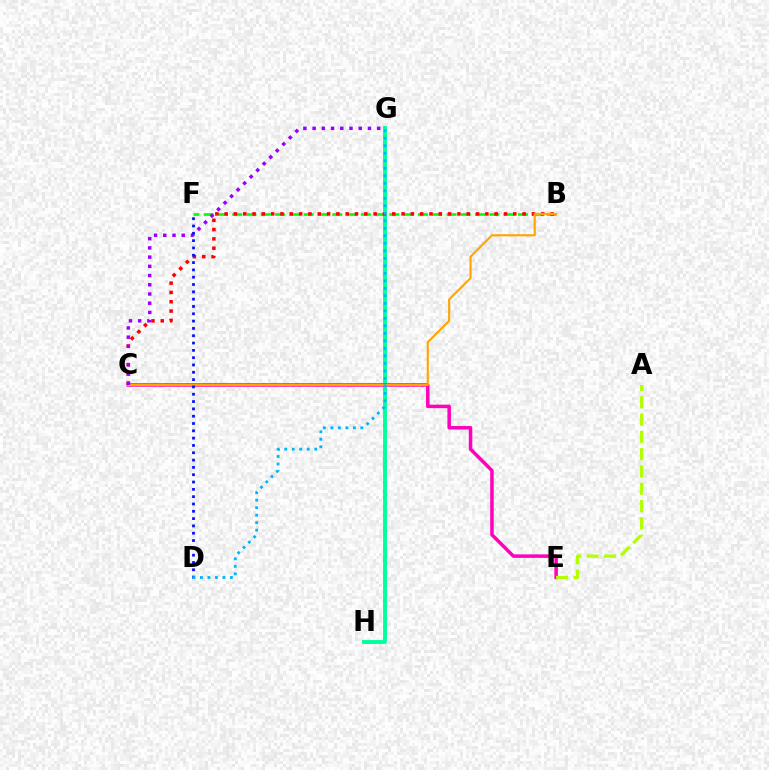{('B', 'F'): [{'color': '#08ff00', 'line_style': 'dashed', 'thickness': 1.94}], ('G', 'H'): [{'color': '#00ff9d', 'line_style': 'solid', 'thickness': 2.8}], ('B', 'C'): [{'color': '#ff0000', 'line_style': 'dotted', 'thickness': 2.53}, {'color': '#ffa500', 'line_style': 'solid', 'thickness': 1.53}], ('C', 'E'): [{'color': '#ff00bd', 'line_style': 'solid', 'thickness': 2.52}], ('A', 'E'): [{'color': '#b3ff00', 'line_style': 'dashed', 'thickness': 2.35}], ('C', 'G'): [{'color': '#9b00ff', 'line_style': 'dotted', 'thickness': 2.51}], ('D', 'F'): [{'color': '#0010ff', 'line_style': 'dotted', 'thickness': 1.99}], ('D', 'G'): [{'color': '#00b5ff', 'line_style': 'dotted', 'thickness': 2.04}]}